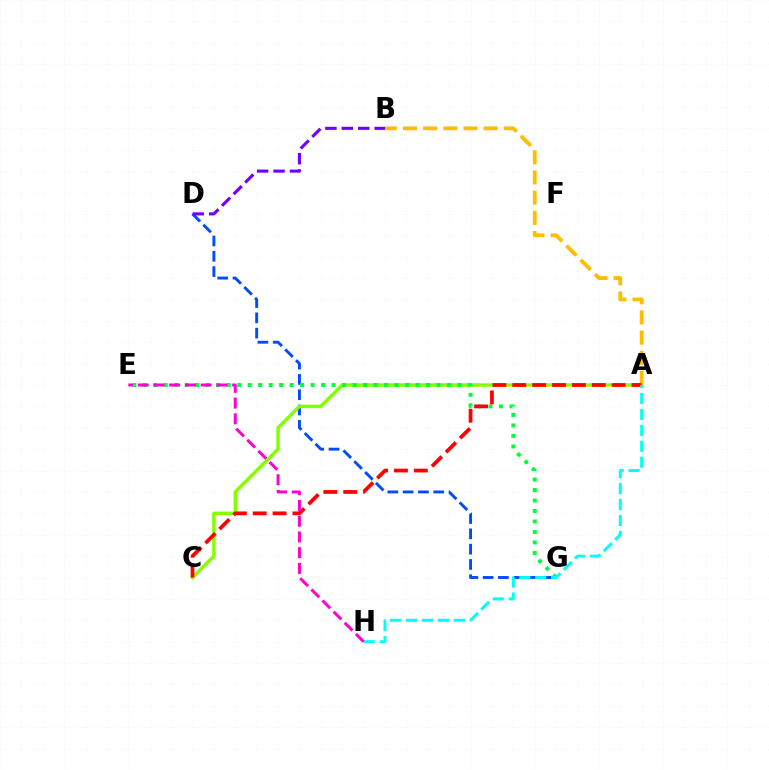{('D', 'G'): [{'color': '#004bff', 'line_style': 'dashed', 'thickness': 2.08}], ('A', 'B'): [{'color': '#ffbd00', 'line_style': 'dashed', 'thickness': 2.74}], ('A', 'C'): [{'color': '#84ff00', 'line_style': 'solid', 'thickness': 2.49}, {'color': '#ff0000', 'line_style': 'dashed', 'thickness': 2.7}], ('E', 'G'): [{'color': '#00ff39', 'line_style': 'dotted', 'thickness': 2.85}], ('A', 'H'): [{'color': '#00fff6', 'line_style': 'dashed', 'thickness': 2.16}], ('E', 'H'): [{'color': '#ff00cf', 'line_style': 'dashed', 'thickness': 2.14}], ('B', 'D'): [{'color': '#7200ff', 'line_style': 'dashed', 'thickness': 2.23}]}